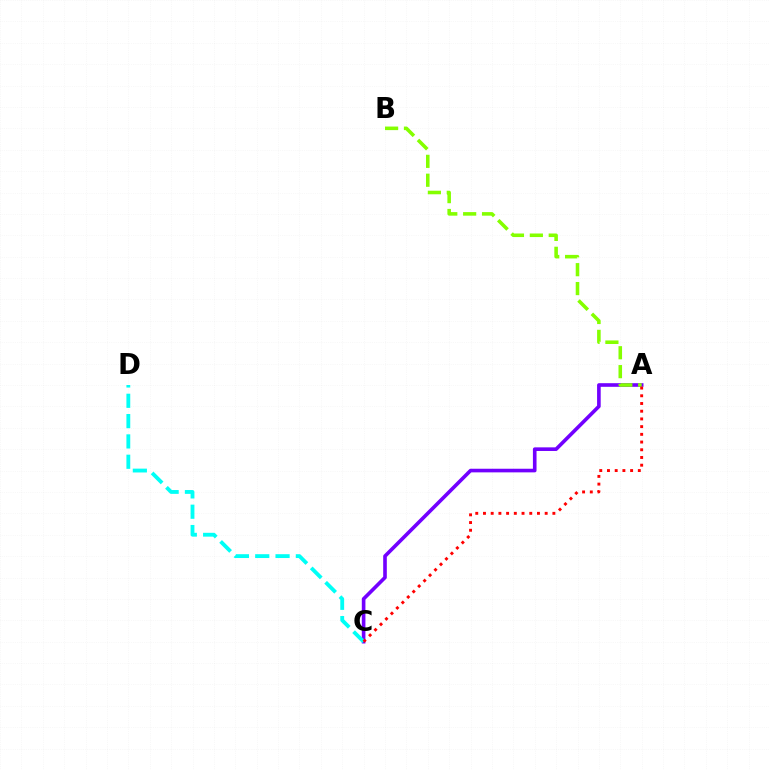{('A', 'C'): [{'color': '#7200ff', 'line_style': 'solid', 'thickness': 2.61}, {'color': '#ff0000', 'line_style': 'dotted', 'thickness': 2.1}], ('A', 'B'): [{'color': '#84ff00', 'line_style': 'dashed', 'thickness': 2.57}], ('C', 'D'): [{'color': '#00fff6', 'line_style': 'dashed', 'thickness': 2.76}]}